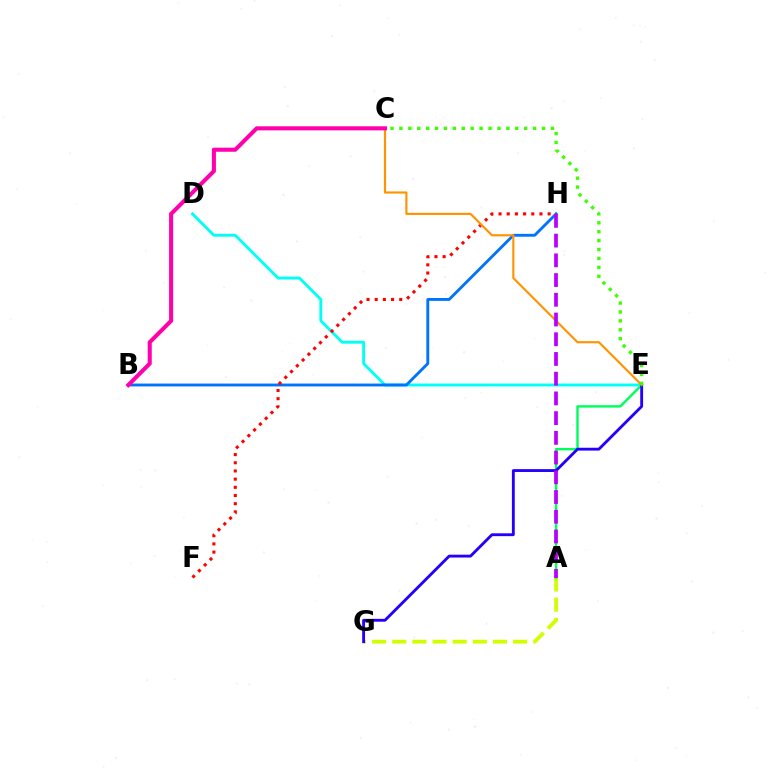{('A', 'G'): [{'color': '#d1ff00', 'line_style': 'dashed', 'thickness': 2.74}], ('A', 'E'): [{'color': '#00ff5c', 'line_style': 'solid', 'thickness': 1.76}], ('D', 'E'): [{'color': '#00fff6', 'line_style': 'solid', 'thickness': 2.07}], ('B', 'H'): [{'color': '#0074ff', 'line_style': 'solid', 'thickness': 2.06}], ('E', 'G'): [{'color': '#2500ff', 'line_style': 'solid', 'thickness': 2.05}], ('F', 'H'): [{'color': '#ff0000', 'line_style': 'dotted', 'thickness': 2.22}], ('C', 'E'): [{'color': '#ff9400', 'line_style': 'solid', 'thickness': 1.55}, {'color': '#3dff00', 'line_style': 'dotted', 'thickness': 2.42}], ('B', 'C'): [{'color': '#ff00ac', 'line_style': 'solid', 'thickness': 2.92}], ('A', 'H'): [{'color': '#b900ff', 'line_style': 'dashed', 'thickness': 2.68}]}